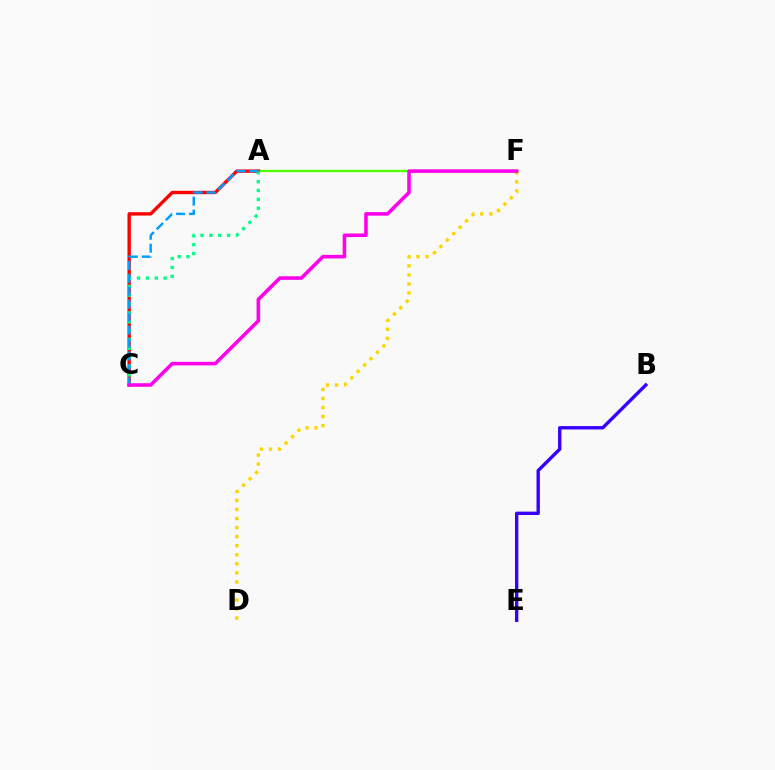{('D', 'F'): [{'color': '#ffd500', 'line_style': 'dotted', 'thickness': 2.46}], ('A', 'F'): [{'color': '#4fff00', 'line_style': 'solid', 'thickness': 1.69}], ('A', 'C'): [{'color': '#ff0000', 'line_style': 'solid', 'thickness': 2.42}, {'color': '#00ff86', 'line_style': 'dotted', 'thickness': 2.41}, {'color': '#009eff', 'line_style': 'dashed', 'thickness': 1.76}], ('C', 'F'): [{'color': '#ff00ed', 'line_style': 'solid', 'thickness': 2.57}], ('B', 'E'): [{'color': '#3700ff', 'line_style': 'solid', 'thickness': 2.43}]}